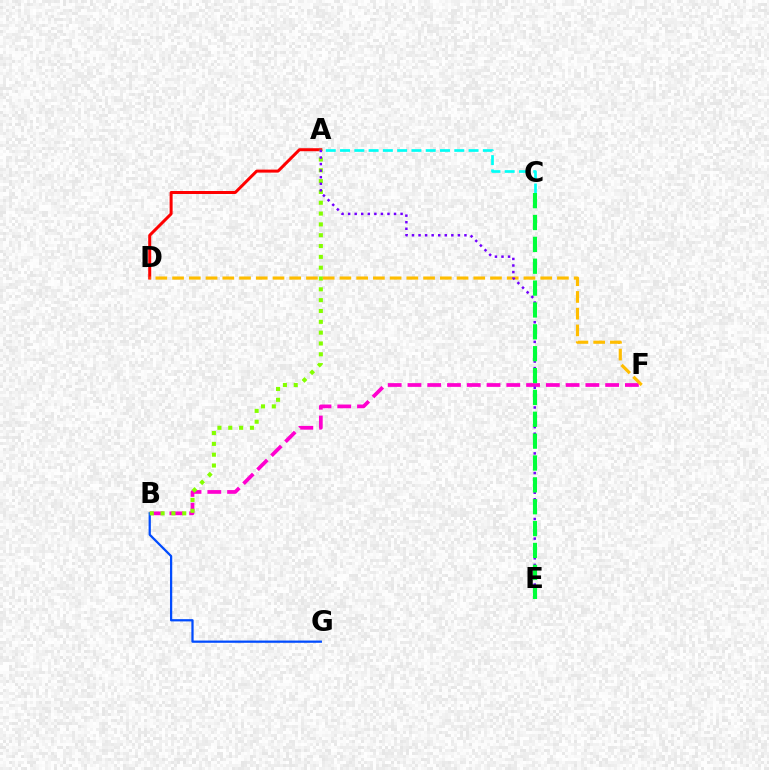{('A', 'D'): [{'color': '#ff0000', 'line_style': 'solid', 'thickness': 2.16}], ('A', 'C'): [{'color': '#00fff6', 'line_style': 'dashed', 'thickness': 1.94}], ('B', 'F'): [{'color': '#ff00cf', 'line_style': 'dashed', 'thickness': 2.69}], ('B', 'G'): [{'color': '#004bff', 'line_style': 'solid', 'thickness': 1.62}], ('A', 'B'): [{'color': '#84ff00', 'line_style': 'dotted', 'thickness': 2.94}], ('D', 'F'): [{'color': '#ffbd00', 'line_style': 'dashed', 'thickness': 2.27}], ('A', 'E'): [{'color': '#7200ff', 'line_style': 'dotted', 'thickness': 1.78}], ('C', 'E'): [{'color': '#00ff39', 'line_style': 'dashed', 'thickness': 2.97}]}